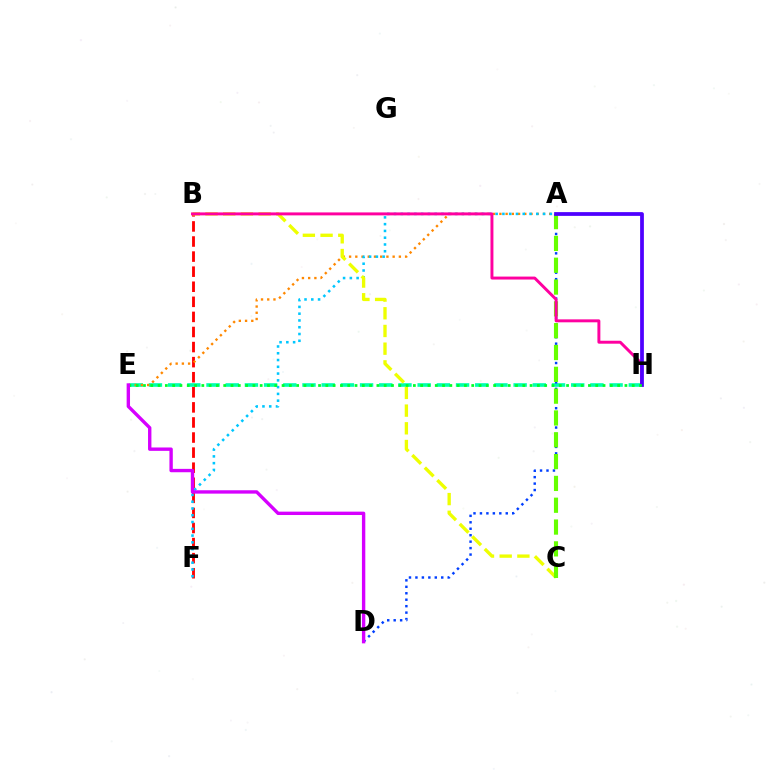{('E', 'H'): [{'color': '#00ffaf', 'line_style': 'dashed', 'thickness': 2.61}, {'color': '#00ff27', 'line_style': 'dotted', 'thickness': 1.98}], ('B', 'F'): [{'color': '#ff0000', 'line_style': 'dashed', 'thickness': 2.05}], ('A', 'E'): [{'color': '#ff8800', 'line_style': 'dotted', 'thickness': 1.69}], ('A', 'D'): [{'color': '#003fff', 'line_style': 'dotted', 'thickness': 1.75}], ('A', 'F'): [{'color': '#00c7ff', 'line_style': 'dotted', 'thickness': 1.84}], ('B', 'C'): [{'color': '#eeff00', 'line_style': 'dashed', 'thickness': 2.4}], ('A', 'C'): [{'color': '#66ff00', 'line_style': 'dashed', 'thickness': 2.96}], ('B', 'H'): [{'color': '#ff00a0', 'line_style': 'solid', 'thickness': 2.12}], ('A', 'H'): [{'color': '#4f00ff', 'line_style': 'solid', 'thickness': 2.71}], ('D', 'E'): [{'color': '#d600ff', 'line_style': 'solid', 'thickness': 2.43}]}